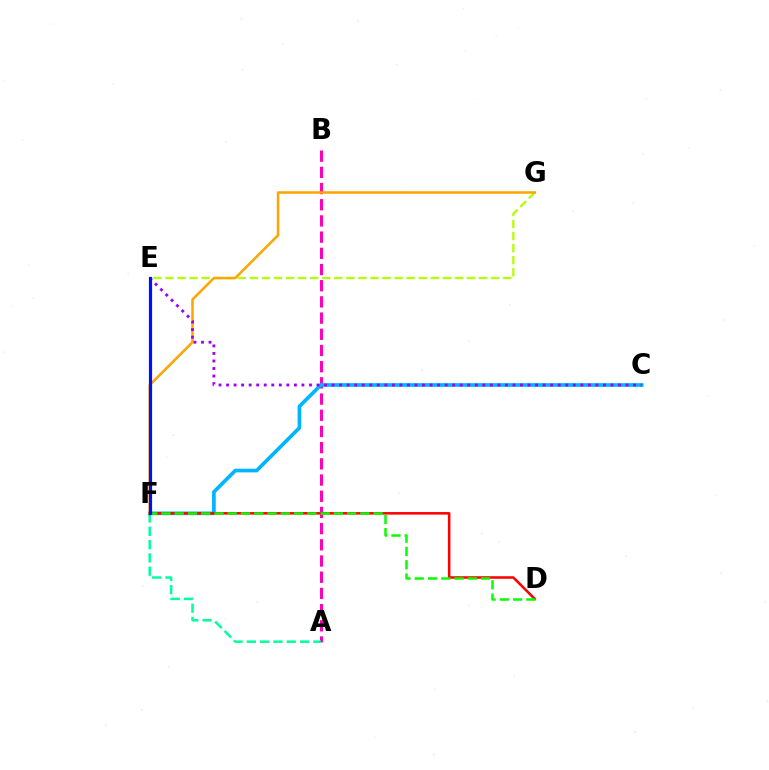{('A', 'B'): [{'color': '#ff00bd', 'line_style': 'dashed', 'thickness': 2.2}], ('A', 'F'): [{'color': '#00ff9d', 'line_style': 'dashed', 'thickness': 1.81}], ('C', 'F'): [{'color': '#00b5ff', 'line_style': 'solid', 'thickness': 2.65}], ('E', 'G'): [{'color': '#b3ff00', 'line_style': 'dashed', 'thickness': 1.64}], ('D', 'F'): [{'color': '#ff0000', 'line_style': 'solid', 'thickness': 1.84}, {'color': '#08ff00', 'line_style': 'dashed', 'thickness': 1.8}], ('F', 'G'): [{'color': '#ffa500', 'line_style': 'solid', 'thickness': 1.82}], ('C', 'E'): [{'color': '#9b00ff', 'line_style': 'dotted', 'thickness': 2.05}], ('E', 'F'): [{'color': '#0010ff', 'line_style': 'solid', 'thickness': 2.3}]}